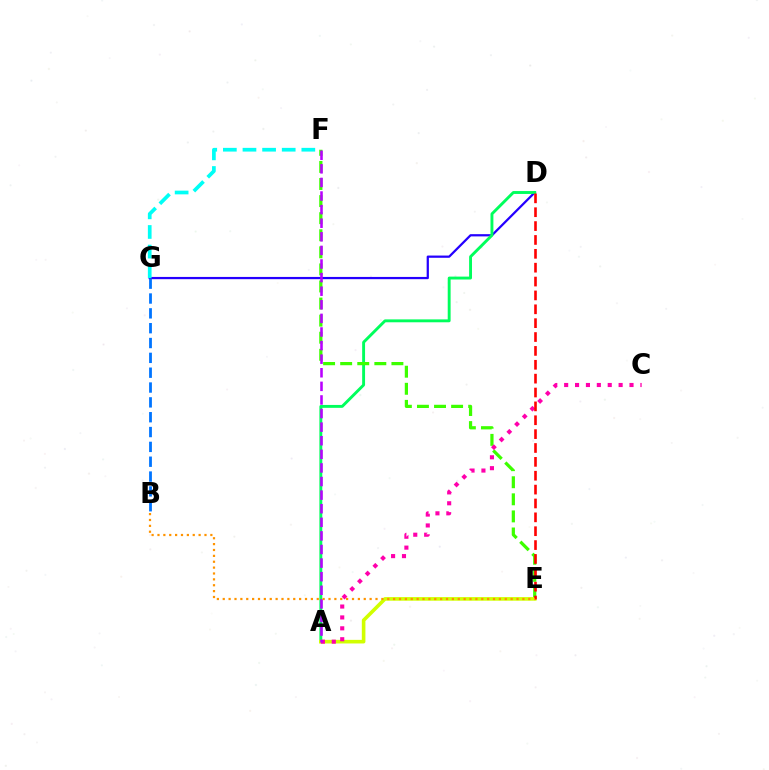{('D', 'G'): [{'color': '#2500ff', 'line_style': 'solid', 'thickness': 1.62}], ('A', 'D'): [{'color': '#00ff5c', 'line_style': 'solid', 'thickness': 2.08}], ('E', 'F'): [{'color': '#3dff00', 'line_style': 'dashed', 'thickness': 2.32}], ('A', 'E'): [{'color': '#d1ff00', 'line_style': 'solid', 'thickness': 2.6}], ('A', 'C'): [{'color': '#ff00ac', 'line_style': 'dotted', 'thickness': 2.96}], ('A', 'F'): [{'color': '#b900ff', 'line_style': 'dashed', 'thickness': 1.85}], ('F', 'G'): [{'color': '#00fff6', 'line_style': 'dashed', 'thickness': 2.67}], ('D', 'E'): [{'color': '#ff0000', 'line_style': 'dashed', 'thickness': 1.88}], ('B', 'E'): [{'color': '#ff9400', 'line_style': 'dotted', 'thickness': 1.6}], ('B', 'G'): [{'color': '#0074ff', 'line_style': 'dashed', 'thickness': 2.02}]}